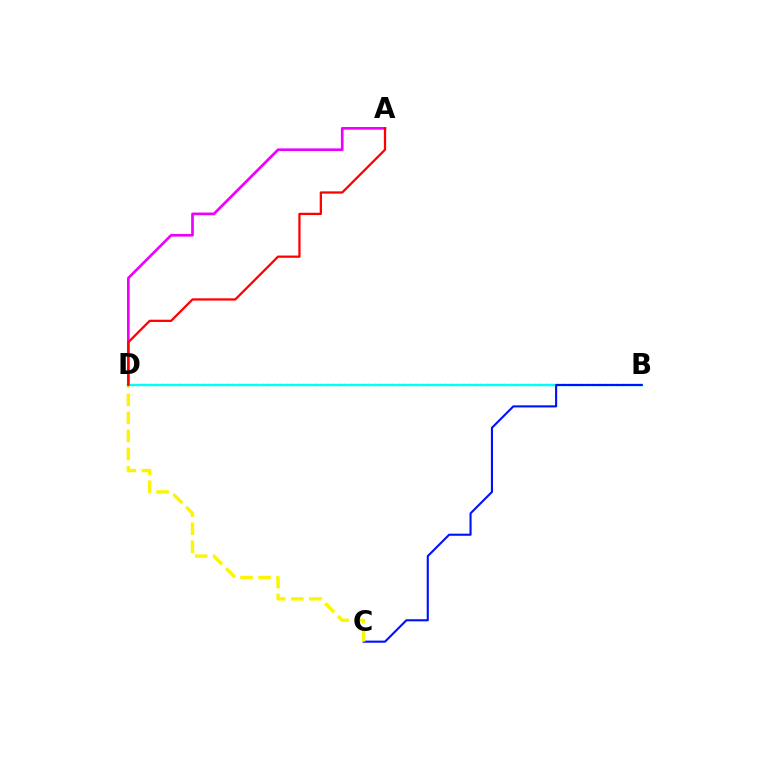{('B', 'D'): [{'color': '#08ff00', 'line_style': 'dotted', 'thickness': 1.61}, {'color': '#00fff6', 'line_style': 'solid', 'thickness': 1.69}], ('B', 'C'): [{'color': '#0010ff', 'line_style': 'solid', 'thickness': 1.52}], ('A', 'D'): [{'color': '#ee00ff', 'line_style': 'solid', 'thickness': 1.92}, {'color': '#ff0000', 'line_style': 'solid', 'thickness': 1.63}], ('C', 'D'): [{'color': '#fcf500', 'line_style': 'dashed', 'thickness': 2.45}]}